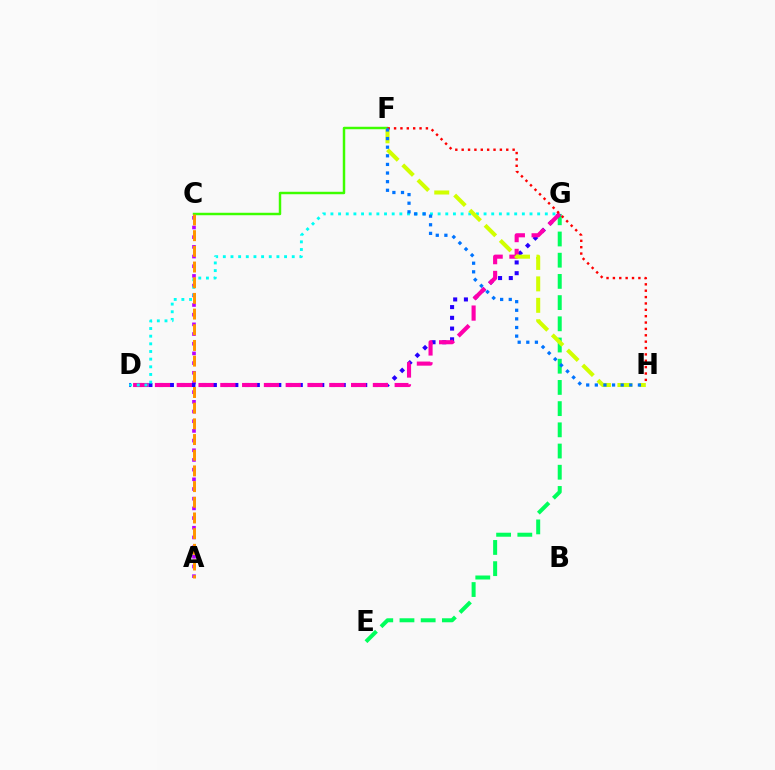{('E', 'G'): [{'color': '#00ff5c', 'line_style': 'dashed', 'thickness': 2.88}], ('A', 'C'): [{'color': '#b900ff', 'line_style': 'dotted', 'thickness': 2.63}, {'color': '#ff9400', 'line_style': 'dashed', 'thickness': 2.13}], ('D', 'G'): [{'color': '#2500ff', 'line_style': 'dotted', 'thickness': 2.92}, {'color': '#ff00ac', 'line_style': 'dashed', 'thickness': 2.96}, {'color': '#00fff6', 'line_style': 'dotted', 'thickness': 2.08}], ('C', 'F'): [{'color': '#3dff00', 'line_style': 'solid', 'thickness': 1.77}], ('F', 'H'): [{'color': '#d1ff00', 'line_style': 'dashed', 'thickness': 2.91}, {'color': '#ff0000', 'line_style': 'dotted', 'thickness': 1.73}, {'color': '#0074ff', 'line_style': 'dotted', 'thickness': 2.34}]}